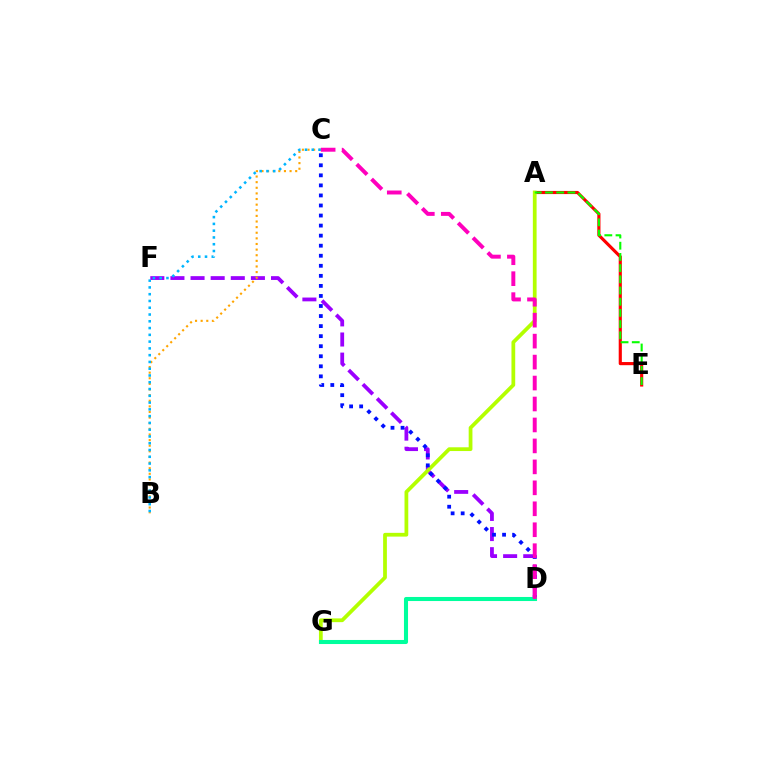{('A', 'E'): [{'color': '#ff0000', 'line_style': 'solid', 'thickness': 2.26}, {'color': '#08ff00', 'line_style': 'dashed', 'thickness': 1.52}], ('D', 'F'): [{'color': '#9b00ff', 'line_style': 'dashed', 'thickness': 2.73}], ('B', 'C'): [{'color': '#ffa500', 'line_style': 'dotted', 'thickness': 1.53}, {'color': '#00b5ff', 'line_style': 'dotted', 'thickness': 1.84}], ('A', 'G'): [{'color': '#b3ff00', 'line_style': 'solid', 'thickness': 2.71}], ('C', 'D'): [{'color': '#0010ff', 'line_style': 'dotted', 'thickness': 2.73}, {'color': '#ff00bd', 'line_style': 'dashed', 'thickness': 2.85}], ('D', 'G'): [{'color': '#00ff9d', 'line_style': 'solid', 'thickness': 2.92}]}